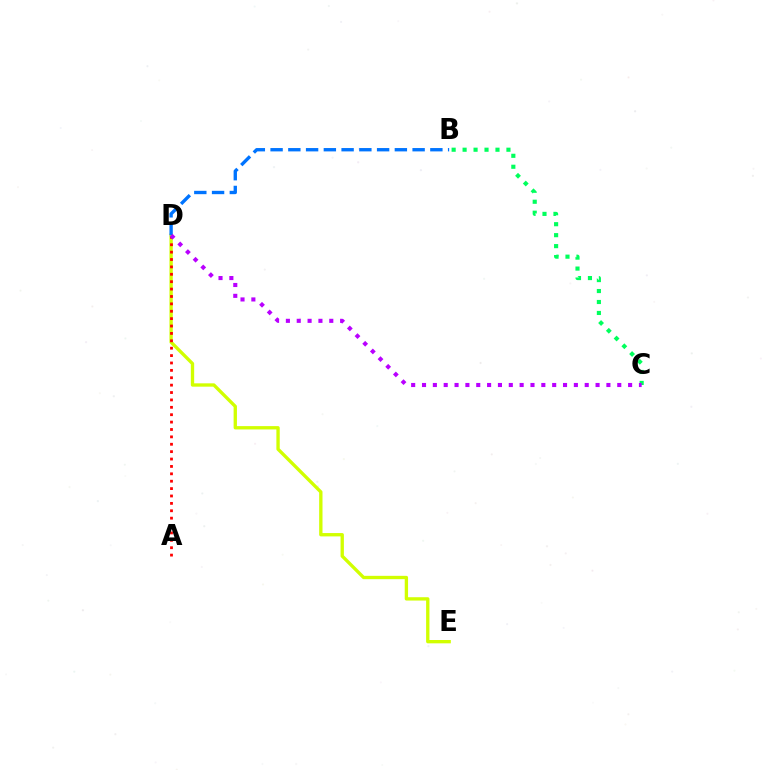{('D', 'E'): [{'color': '#d1ff00', 'line_style': 'solid', 'thickness': 2.4}], ('B', 'D'): [{'color': '#0074ff', 'line_style': 'dashed', 'thickness': 2.41}], ('B', 'C'): [{'color': '#00ff5c', 'line_style': 'dotted', 'thickness': 2.98}], ('A', 'D'): [{'color': '#ff0000', 'line_style': 'dotted', 'thickness': 2.01}], ('C', 'D'): [{'color': '#b900ff', 'line_style': 'dotted', 'thickness': 2.95}]}